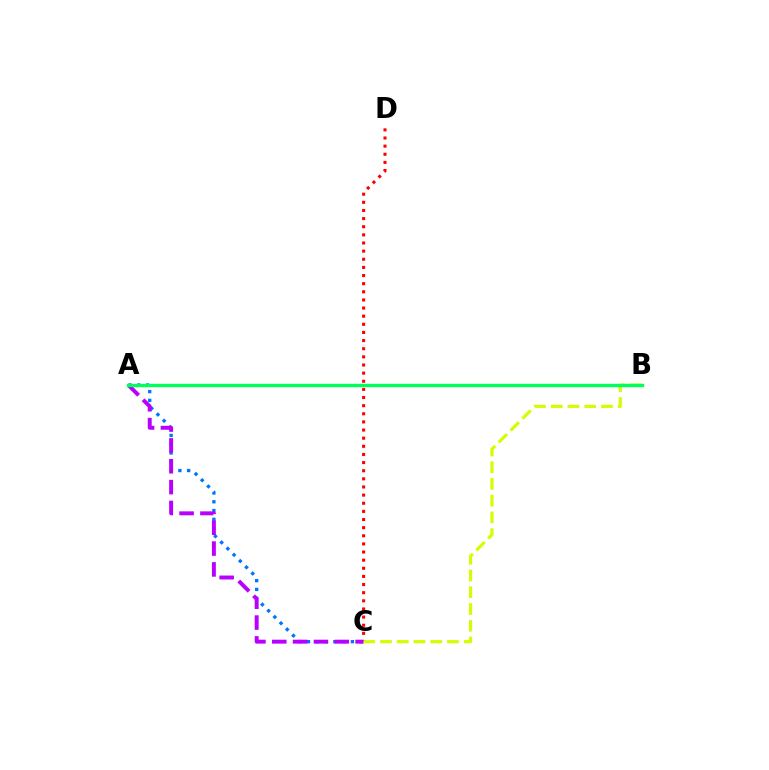{('A', 'C'): [{'color': '#0074ff', 'line_style': 'dotted', 'thickness': 2.39}, {'color': '#b900ff', 'line_style': 'dashed', 'thickness': 2.83}], ('C', 'D'): [{'color': '#ff0000', 'line_style': 'dotted', 'thickness': 2.21}], ('B', 'C'): [{'color': '#d1ff00', 'line_style': 'dashed', 'thickness': 2.28}], ('A', 'B'): [{'color': '#00ff5c', 'line_style': 'solid', 'thickness': 2.42}]}